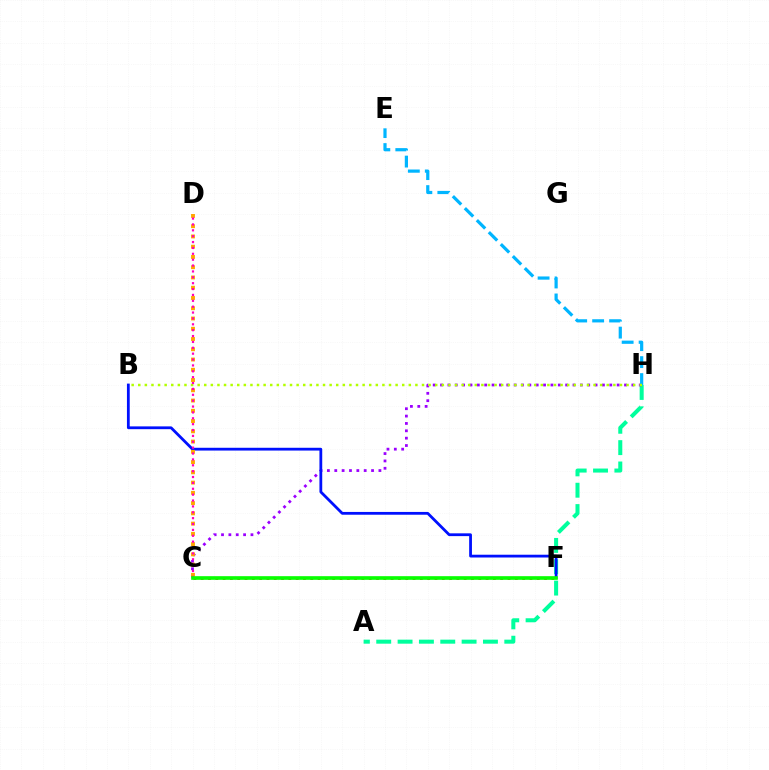{('C', 'F'): [{'color': '#ff0000', 'line_style': 'dotted', 'thickness': 1.98}, {'color': '#08ff00', 'line_style': 'solid', 'thickness': 2.63}], ('A', 'H'): [{'color': '#00ff9d', 'line_style': 'dashed', 'thickness': 2.9}], ('C', 'H'): [{'color': '#9b00ff', 'line_style': 'dotted', 'thickness': 2.0}], ('B', 'F'): [{'color': '#0010ff', 'line_style': 'solid', 'thickness': 2.01}], ('E', 'H'): [{'color': '#00b5ff', 'line_style': 'dashed', 'thickness': 2.3}], ('B', 'H'): [{'color': '#b3ff00', 'line_style': 'dotted', 'thickness': 1.79}], ('C', 'D'): [{'color': '#ffa500', 'line_style': 'dotted', 'thickness': 2.79}, {'color': '#ff00bd', 'line_style': 'dotted', 'thickness': 1.6}]}